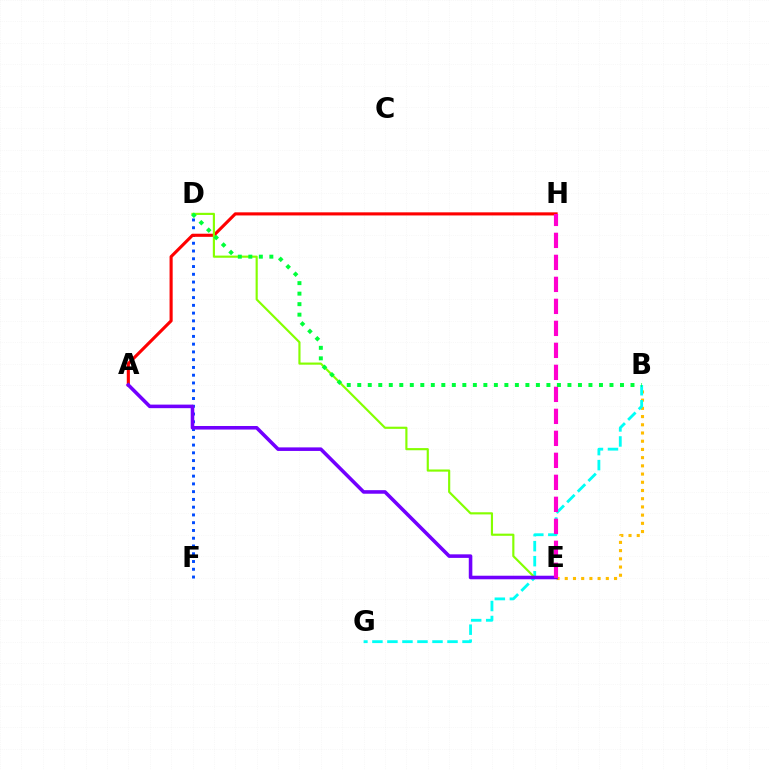{('D', 'F'): [{'color': '#004bff', 'line_style': 'dotted', 'thickness': 2.11}], ('B', 'E'): [{'color': '#ffbd00', 'line_style': 'dotted', 'thickness': 2.23}], ('B', 'G'): [{'color': '#00fff6', 'line_style': 'dashed', 'thickness': 2.04}], ('A', 'H'): [{'color': '#ff0000', 'line_style': 'solid', 'thickness': 2.24}], ('D', 'E'): [{'color': '#84ff00', 'line_style': 'solid', 'thickness': 1.55}], ('A', 'E'): [{'color': '#7200ff', 'line_style': 'solid', 'thickness': 2.56}], ('E', 'H'): [{'color': '#ff00cf', 'line_style': 'dashed', 'thickness': 2.99}], ('B', 'D'): [{'color': '#00ff39', 'line_style': 'dotted', 'thickness': 2.86}]}